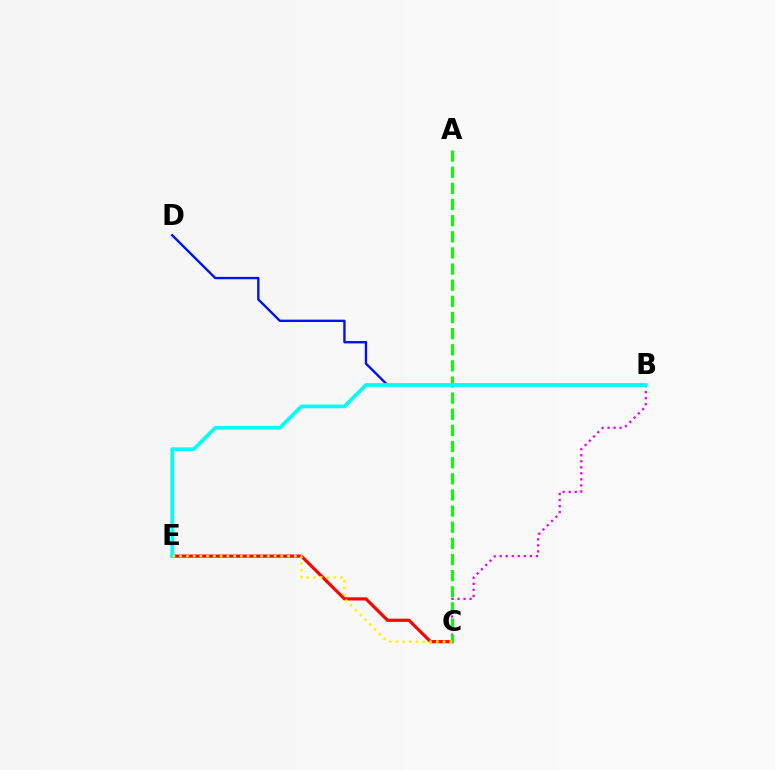{('C', 'E'): [{'color': '#ff0000', 'line_style': 'solid', 'thickness': 2.28}, {'color': '#fcf500', 'line_style': 'dotted', 'thickness': 1.83}], ('B', 'D'): [{'color': '#0010ff', 'line_style': 'solid', 'thickness': 1.71}], ('B', 'C'): [{'color': '#ee00ff', 'line_style': 'dotted', 'thickness': 1.64}], ('A', 'C'): [{'color': '#08ff00', 'line_style': 'dashed', 'thickness': 2.19}], ('B', 'E'): [{'color': '#00fff6', 'line_style': 'solid', 'thickness': 2.67}]}